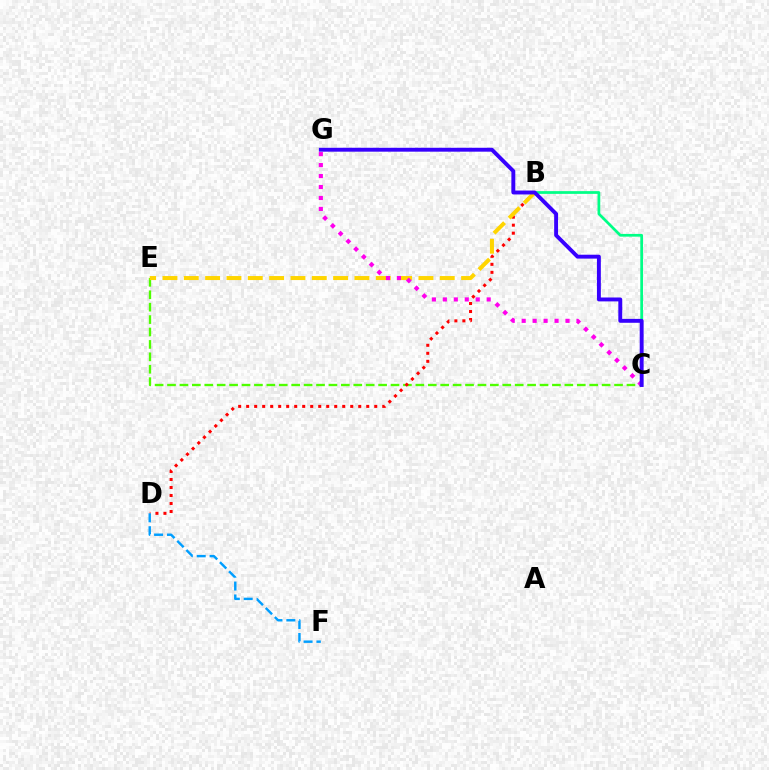{('C', 'E'): [{'color': '#4fff00', 'line_style': 'dashed', 'thickness': 1.69}], ('B', 'D'): [{'color': '#ff0000', 'line_style': 'dotted', 'thickness': 2.17}], ('D', 'F'): [{'color': '#009eff', 'line_style': 'dashed', 'thickness': 1.75}], ('B', 'C'): [{'color': '#00ff86', 'line_style': 'solid', 'thickness': 1.97}], ('B', 'E'): [{'color': '#ffd500', 'line_style': 'dashed', 'thickness': 2.9}], ('C', 'G'): [{'color': '#ff00ed', 'line_style': 'dotted', 'thickness': 2.98}, {'color': '#3700ff', 'line_style': 'solid', 'thickness': 2.81}]}